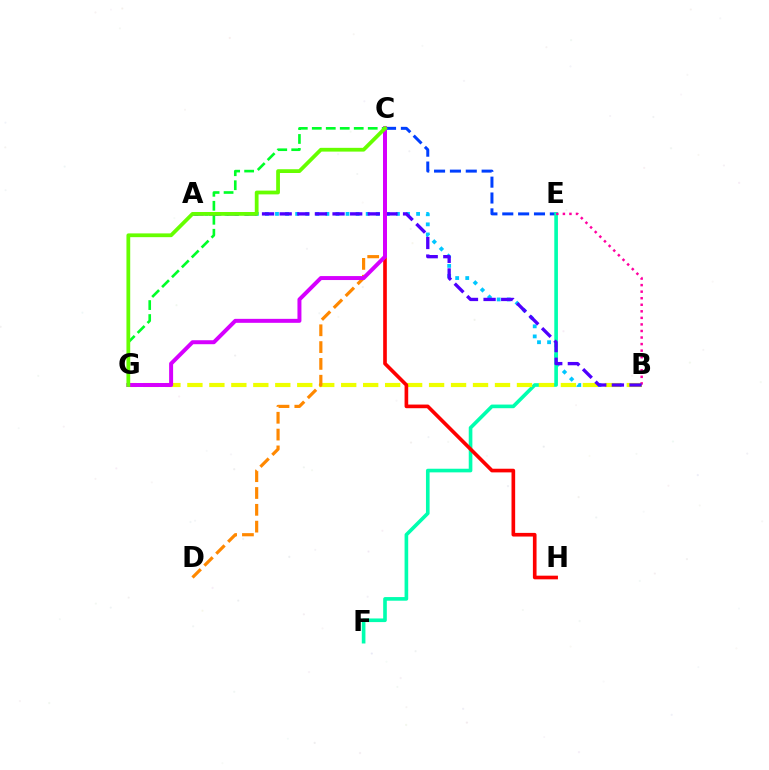{('C', 'G'): [{'color': '#00ff27', 'line_style': 'dashed', 'thickness': 1.9}, {'color': '#d600ff', 'line_style': 'solid', 'thickness': 2.86}, {'color': '#66ff00', 'line_style': 'solid', 'thickness': 2.71}], ('A', 'B'): [{'color': '#00c7ff', 'line_style': 'dotted', 'thickness': 2.74}, {'color': '#4f00ff', 'line_style': 'dashed', 'thickness': 2.39}], ('C', 'E'): [{'color': '#003fff', 'line_style': 'dashed', 'thickness': 2.15}], ('E', 'F'): [{'color': '#00ffaf', 'line_style': 'solid', 'thickness': 2.62}], ('B', 'G'): [{'color': '#eeff00', 'line_style': 'dashed', 'thickness': 2.98}], ('C', 'H'): [{'color': '#ff0000', 'line_style': 'solid', 'thickness': 2.63}], ('B', 'E'): [{'color': '#ff00a0', 'line_style': 'dotted', 'thickness': 1.78}], ('C', 'D'): [{'color': '#ff8800', 'line_style': 'dashed', 'thickness': 2.28}]}